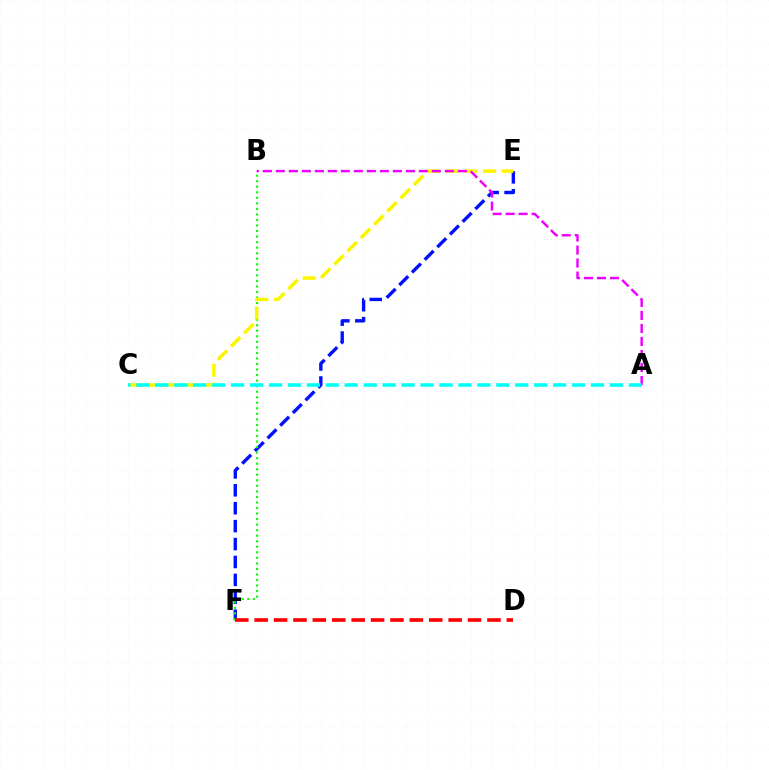{('E', 'F'): [{'color': '#0010ff', 'line_style': 'dashed', 'thickness': 2.43}], ('B', 'F'): [{'color': '#08ff00', 'line_style': 'dotted', 'thickness': 1.51}], ('D', 'F'): [{'color': '#ff0000', 'line_style': 'dashed', 'thickness': 2.64}], ('C', 'E'): [{'color': '#fcf500', 'line_style': 'dashed', 'thickness': 2.55}], ('A', 'B'): [{'color': '#ee00ff', 'line_style': 'dashed', 'thickness': 1.77}], ('A', 'C'): [{'color': '#00fff6', 'line_style': 'dashed', 'thickness': 2.57}]}